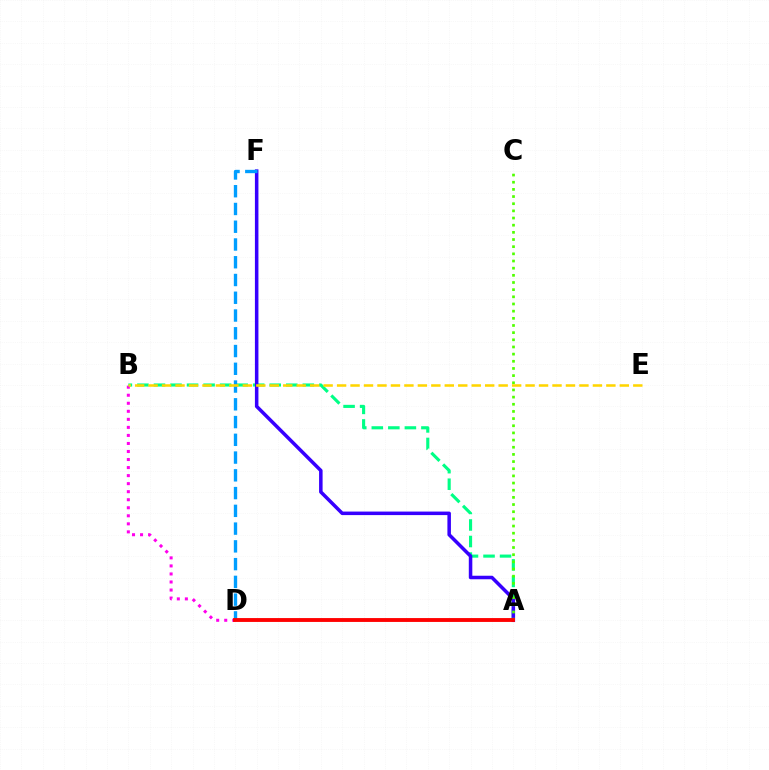{('B', 'D'): [{'color': '#ff00ed', 'line_style': 'dotted', 'thickness': 2.18}], ('A', 'B'): [{'color': '#00ff86', 'line_style': 'dashed', 'thickness': 2.25}], ('A', 'F'): [{'color': '#3700ff', 'line_style': 'solid', 'thickness': 2.54}], ('A', 'C'): [{'color': '#4fff00', 'line_style': 'dotted', 'thickness': 1.95}], ('D', 'F'): [{'color': '#009eff', 'line_style': 'dashed', 'thickness': 2.41}], ('B', 'E'): [{'color': '#ffd500', 'line_style': 'dashed', 'thickness': 1.83}], ('A', 'D'): [{'color': '#ff0000', 'line_style': 'solid', 'thickness': 2.78}]}